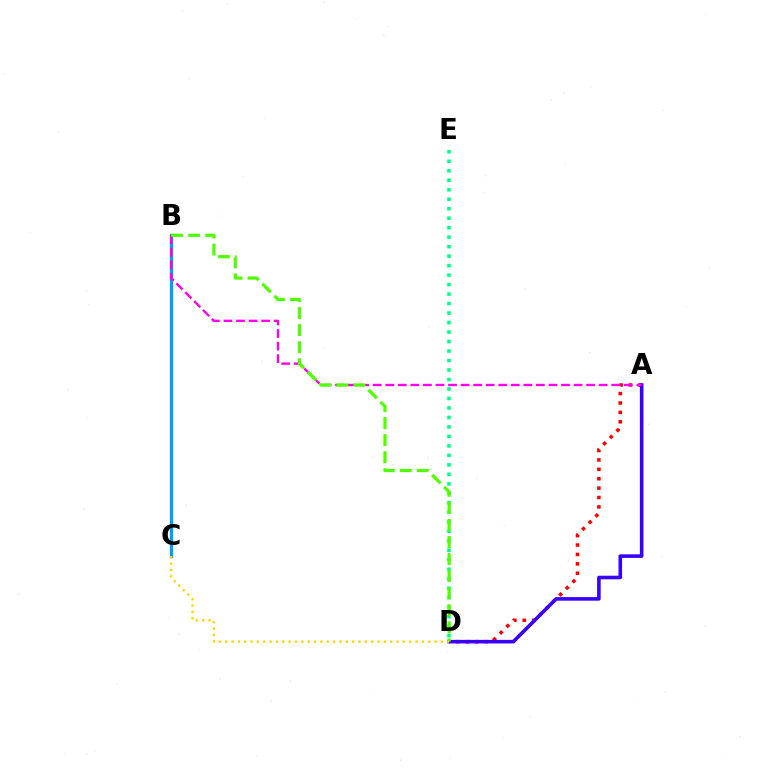{('A', 'D'): [{'color': '#ff0000', 'line_style': 'dotted', 'thickness': 2.55}, {'color': '#3700ff', 'line_style': 'solid', 'thickness': 2.58}], ('D', 'E'): [{'color': '#00ff86', 'line_style': 'dotted', 'thickness': 2.58}], ('B', 'C'): [{'color': '#009eff', 'line_style': 'solid', 'thickness': 2.38}], ('A', 'B'): [{'color': '#ff00ed', 'line_style': 'dashed', 'thickness': 1.71}], ('B', 'D'): [{'color': '#4fff00', 'line_style': 'dashed', 'thickness': 2.32}], ('C', 'D'): [{'color': '#ffd500', 'line_style': 'dotted', 'thickness': 1.72}]}